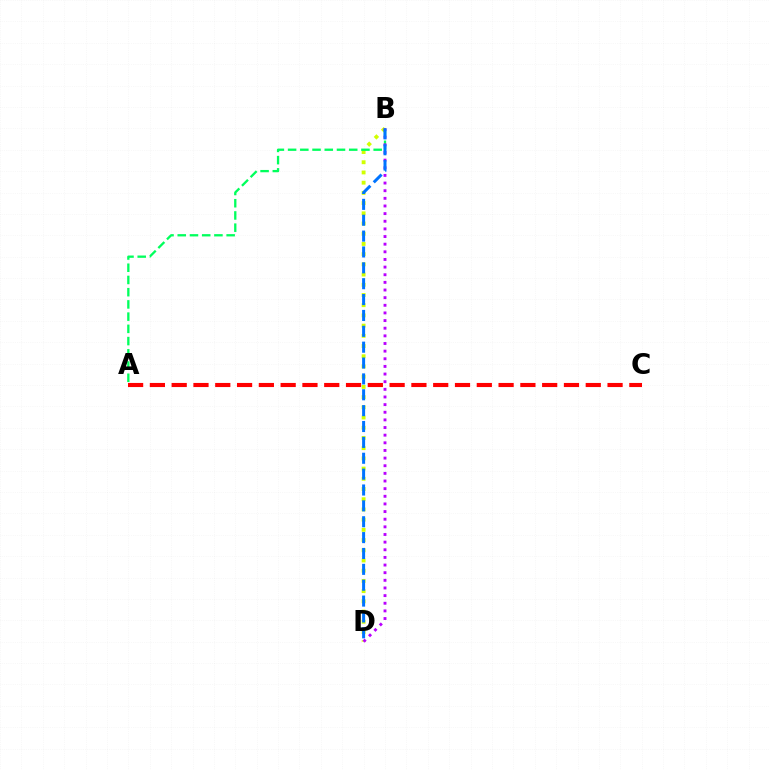{('B', 'D'): [{'color': '#d1ff00', 'line_style': 'dotted', 'thickness': 2.77}, {'color': '#b900ff', 'line_style': 'dotted', 'thickness': 2.08}, {'color': '#0074ff', 'line_style': 'dashed', 'thickness': 2.16}], ('A', 'B'): [{'color': '#00ff5c', 'line_style': 'dashed', 'thickness': 1.66}], ('A', 'C'): [{'color': '#ff0000', 'line_style': 'dashed', 'thickness': 2.96}]}